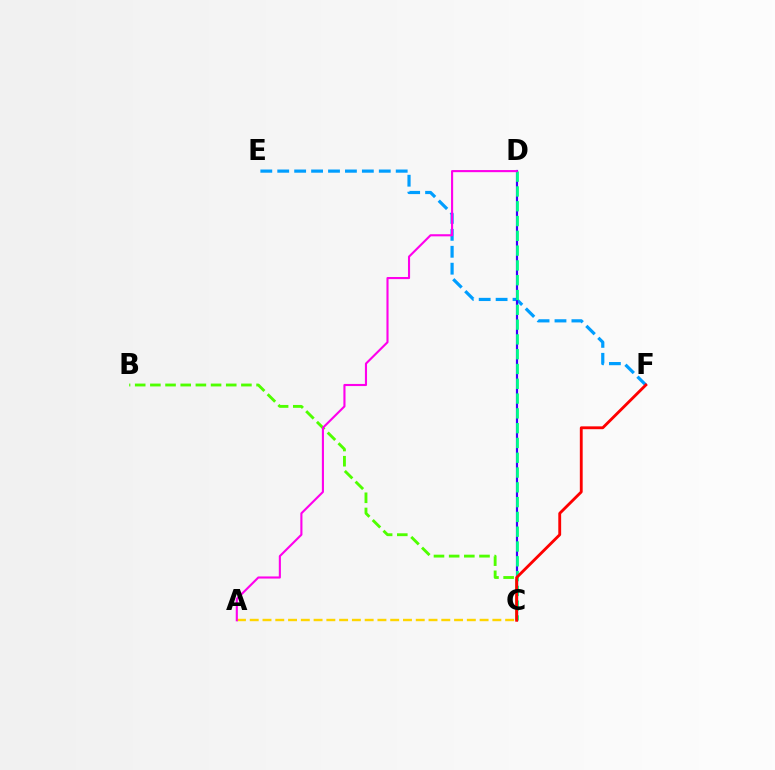{('B', 'C'): [{'color': '#4fff00', 'line_style': 'dashed', 'thickness': 2.06}], ('E', 'F'): [{'color': '#009eff', 'line_style': 'dashed', 'thickness': 2.3}], ('C', 'D'): [{'color': '#3700ff', 'line_style': 'solid', 'thickness': 1.57}, {'color': '#00ff86', 'line_style': 'dashed', 'thickness': 2.01}], ('A', 'C'): [{'color': '#ffd500', 'line_style': 'dashed', 'thickness': 1.73}], ('C', 'F'): [{'color': '#ff0000', 'line_style': 'solid', 'thickness': 2.05}], ('A', 'D'): [{'color': '#ff00ed', 'line_style': 'solid', 'thickness': 1.52}]}